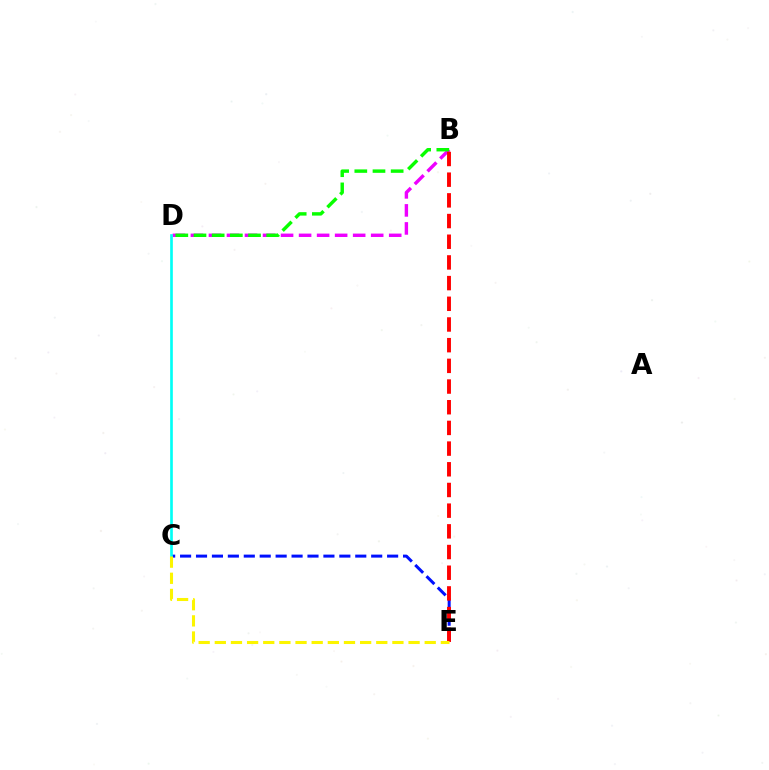{('B', 'D'): [{'color': '#ee00ff', 'line_style': 'dashed', 'thickness': 2.45}, {'color': '#08ff00', 'line_style': 'dashed', 'thickness': 2.47}], ('C', 'E'): [{'color': '#0010ff', 'line_style': 'dashed', 'thickness': 2.16}, {'color': '#fcf500', 'line_style': 'dashed', 'thickness': 2.19}], ('B', 'E'): [{'color': '#ff0000', 'line_style': 'dashed', 'thickness': 2.81}], ('C', 'D'): [{'color': '#00fff6', 'line_style': 'solid', 'thickness': 1.92}]}